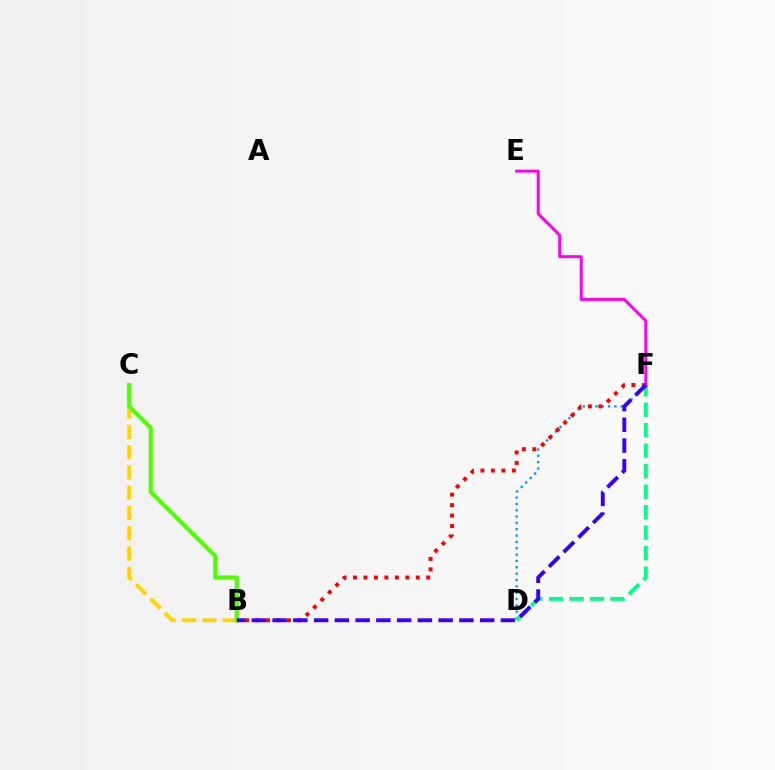{('B', 'C'): [{'color': '#ffd500', 'line_style': 'dashed', 'thickness': 2.76}, {'color': '#4fff00', 'line_style': 'solid', 'thickness': 2.99}], ('D', 'F'): [{'color': '#009eff', 'line_style': 'dotted', 'thickness': 1.72}, {'color': '#00ff86', 'line_style': 'dashed', 'thickness': 2.78}], ('B', 'F'): [{'color': '#ff0000', 'line_style': 'dotted', 'thickness': 2.84}, {'color': '#3700ff', 'line_style': 'dashed', 'thickness': 2.82}], ('E', 'F'): [{'color': '#ff00ed', 'line_style': 'solid', 'thickness': 2.15}]}